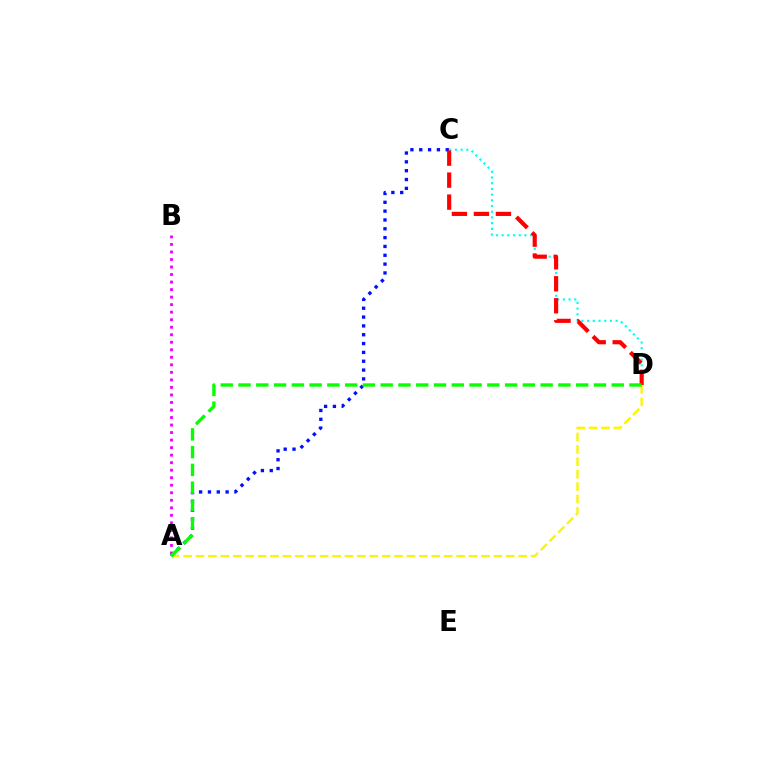{('A', 'C'): [{'color': '#0010ff', 'line_style': 'dotted', 'thickness': 2.4}], ('A', 'B'): [{'color': '#ee00ff', 'line_style': 'dotted', 'thickness': 2.04}], ('C', 'D'): [{'color': '#00fff6', 'line_style': 'dotted', 'thickness': 1.55}, {'color': '#ff0000', 'line_style': 'dashed', 'thickness': 2.99}], ('A', 'D'): [{'color': '#fcf500', 'line_style': 'dashed', 'thickness': 1.69}, {'color': '#08ff00', 'line_style': 'dashed', 'thickness': 2.41}]}